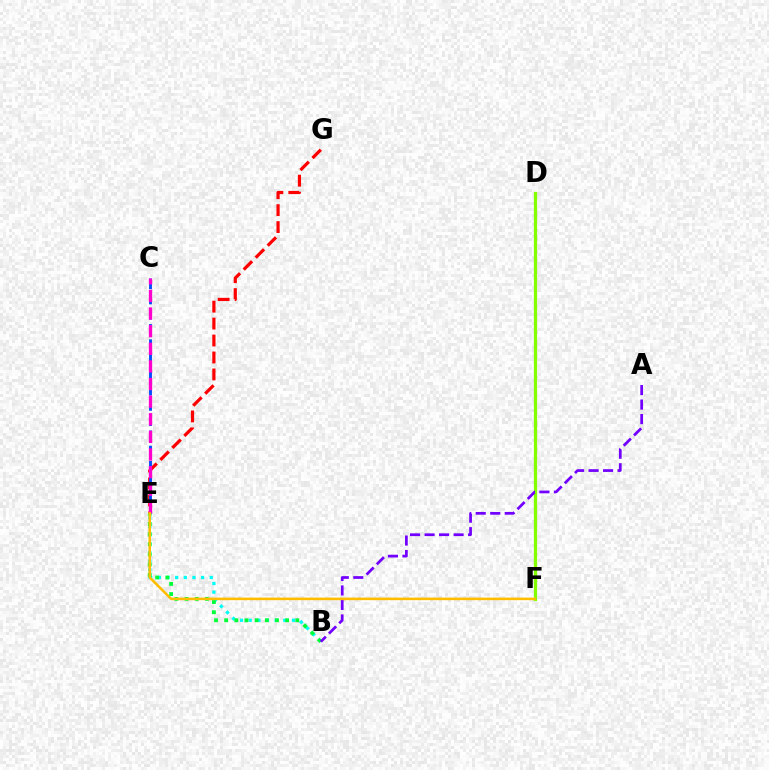{('E', 'G'): [{'color': '#ff0000', 'line_style': 'dashed', 'thickness': 2.3}], ('B', 'E'): [{'color': '#00fff6', 'line_style': 'dotted', 'thickness': 2.35}, {'color': '#00ff39', 'line_style': 'dotted', 'thickness': 2.76}], ('C', 'E'): [{'color': '#004bff', 'line_style': 'dashed', 'thickness': 2.07}, {'color': '#ff00cf', 'line_style': 'dashed', 'thickness': 2.39}], ('D', 'F'): [{'color': '#84ff00', 'line_style': 'solid', 'thickness': 2.36}], ('A', 'B'): [{'color': '#7200ff', 'line_style': 'dashed', 'thickness': 1.97}], ('E', 'F'): [{'color': '#ffbd00', 'line_style': 'solid', 'thickness': 1.85}]}